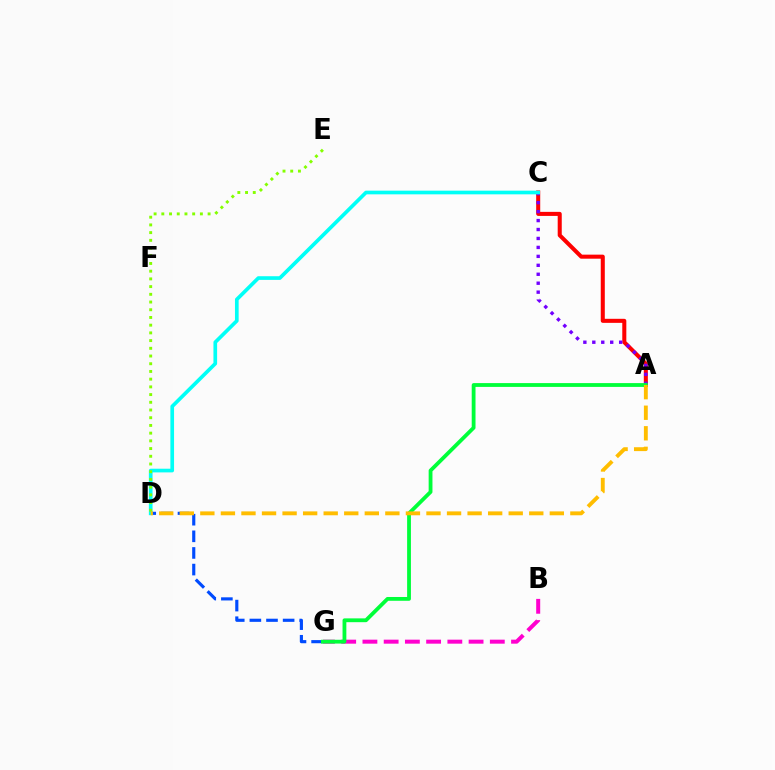{('B', 'G'): [{'color': '#ff00cf', 'line_style': 'dashed', 'thickness': 2.88}], ('A', 'C'): [{'color': '#ff0000', 'line_style': 'solid', 'thickness': 2.91}, {'color': '#7200ff', 'line_style': 'dotted', 'thickness': 2.43}], ('D', 'G'): [{'color': '#004bff', 'line_style': 'dashed', 'thickness': 2.26}], ('C', 'D'): [{'color': '#00fff6', 'line_style': 'solid', 'thickness': 2.65}], ('A', 'G'): [{'color': '#00ff39', 'line_style': 'solid', 'thickness': 2.74}], ('D', 'E'): [{'color': '#84ff00', 'line_style': 'dotted', 'thickness': 2.1}], ('A', 'D'): [{'color': '#ffbd00', 'line_style': 'dashed', 'thickness': 2.79}]}